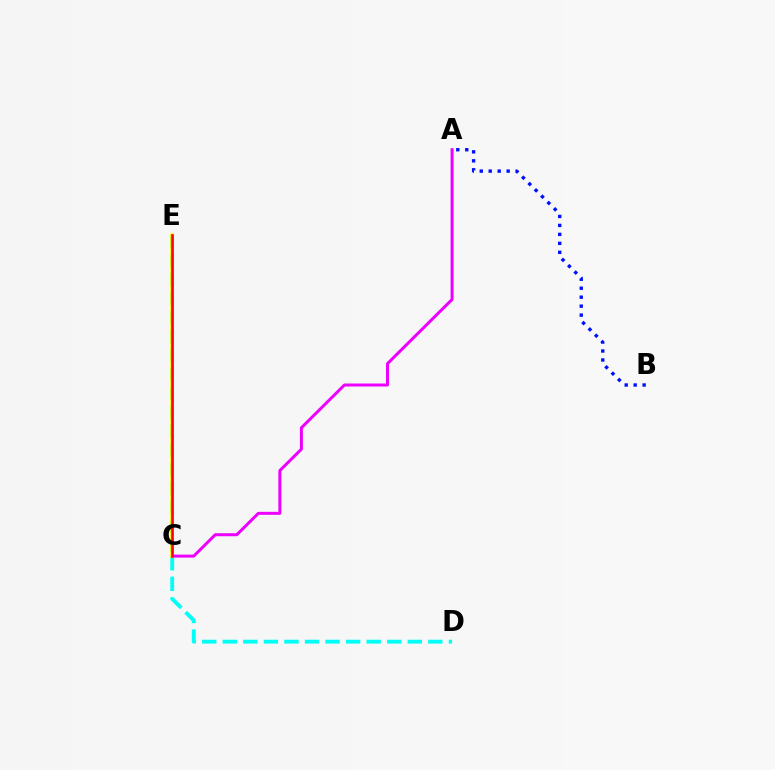{('A', 'C'): [{'color': '#ee00ff', 'line_style': 'solid', 'thickness': 2.16}], ('C', 'E'): [{'color': '#08ff00', 'line_style': 'dashed', 'thickness': 2.58}, {'color': '#fcf500', 'line_style': 'solid', 'thickness': 2.59}, {'color': '#ff0000', 'line_style': 'solid', 'thickness': 1.89}], ('A', 'B'): [{'color': '#0010ff', 'line_style': 'dotted', 'thickness': 2.44}], ('C', 'D'): [{'color': '#00fff6', 'line_style': 'dashed', 'thickness': 2.79}]}